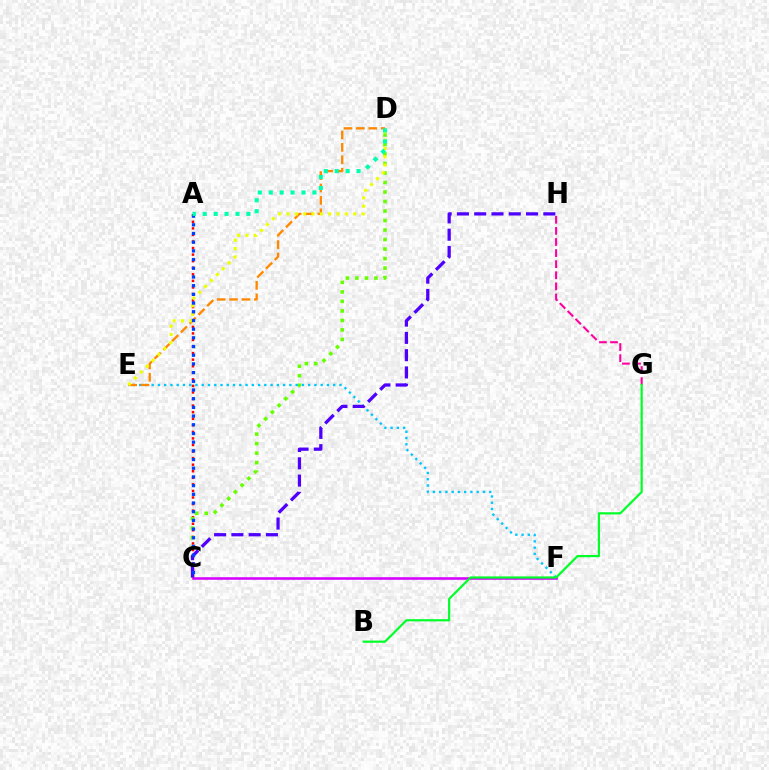{('A', 'C'): [{'color': '#ff0000', 'line_style': 'dotted', 'thickness': 1.78}, {'color': '#003fff', 'line_style': 'dotted', 'thickness': 2.36}], ('C', 'D'): [{'color': '#66ff00', 'line_style': 'dotted', 'thickness': 2.58}], ('C', 'F'): [{'color': '#d600ff', 'line_style': 'solid', 'thickness': 1.85}], ('E', 'F'): [{'color': '#00c7ff', 'line_style': 'dotted', 'thickness': 1.7}], ('C', 'H'): [{'color': '#4f00ff', 'line_style': 'dashed', 'thickness': 2.35}], ('D', 'E'): [{'color': '#ff8800', 'line_style': 'dashed', 'thickness': 1.69}, {'color': '#eeff00', 'line_style': 'dotted', 'thickness': 2.26}], ('G', 'H'): [{'color': '#ff00a0', 'line_style': 'dashed', 'thickness': 1.51}], ('B', 'G'): [{'color': '#00ff27', 'line_style': 'solid', 'thickness': 1.58}], ('A', 'D'): [{'color': '#00ffaf', 'line_style': 'dotted', 'thickness': 2.97}]}